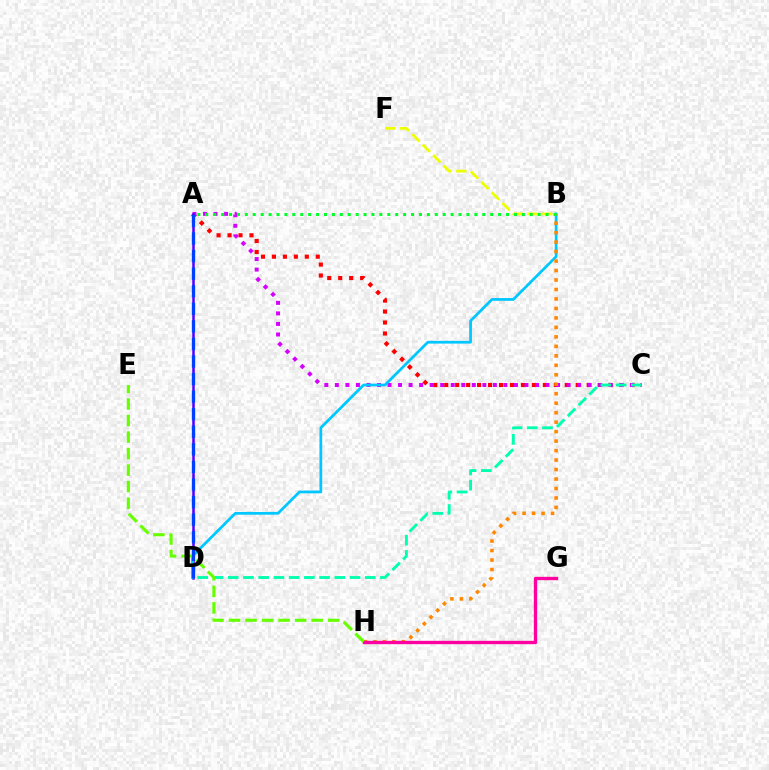{('A', 'C'): [{'color': '#ff0000', 'line_style': 'dotted', 'thickness': 2.98}, {'color': '#d600ff', 'line_style': 'dotted', 'thickness': 2.86}], ('A', 'D'): [{'color': '#4f00ff', 'line_style': 'solid', 'thickness': 1.8}, {'color': '#003fff', 'line_style': 'dashed', 'thickness': 2.39}], ('B', 'D'): [{'color': '#00c7ff', 'line_style': 'solid', 'thickness': 1.97}], ('B', 'H'): [{'color': '#ff8800', 'line_style': 'dotted', 'thickness': 2.57}], ('B', 'F'): [{'color': '#eeff00', 'line_style': 'dashed', 'thickness': 2.01}], ('C', 'D'): [{'color': '#00ffaf', 'line_style': 'dashed', 'thickness': 2.07}], ('G', 'H'): [{'color': '#ff00a0', 'line_style': 'solid', 'thickness': 2.41}], ('E', 'H'): [{'color': '#66ff00', 'line_style': 'dashed', 'thickness': 2.24}], ('A', 'B'): [{'color': '#00ff27', 'line_style': 'dotted', 'thickness': 2.15}]}